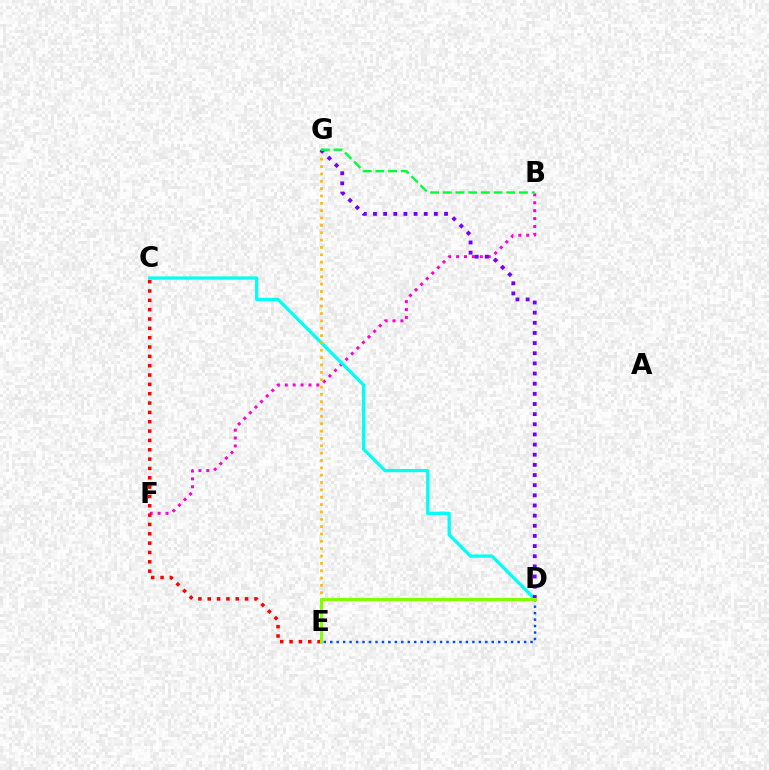{('B', 'F'): [{'color': '#ff00cf', 'line_style': 'dotted', 'thickness': 2.15}], ('D', 'E'): [{'color': '#004bff', 'line_style': 'dotted', 'thickness': 1.76}, {'color': '#84ff00', 'line_style': 'solid', 'thickness': 2.19}], ('C', 'E'): [{'color': '#ff0000', 'line_style': 'dotted', 'thickness': 2.54}], ('C', 'D'): [{'color': '#00fff6', 'line_style': 'solid', 'thickness': 2.36}], ('E', 'G'): [{'color': '#ffbd00', 'line_style': 'dotted', 'thickness': 2.0}], ('D', 'G'): [{'color': '#7200ff', 'line_style': 'dotted', 'thickness': 2.76}], ('B', 'G'): [{'color': '#00ff39', 'line_style': 'dashed', 'thickness': 1.73}]}